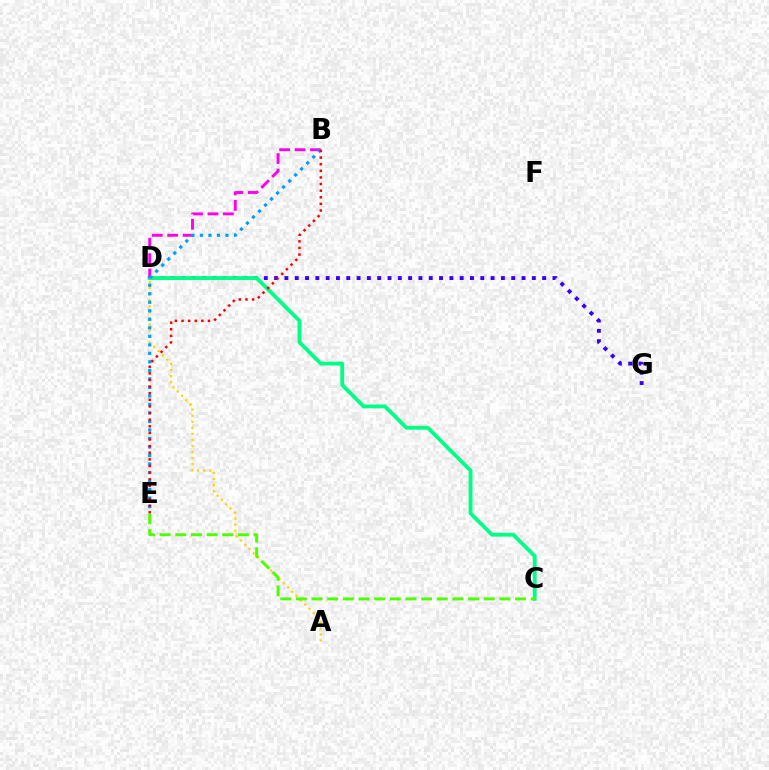{('A', 'D'): [{'color': '#ffd500', 'line_style': 'dotted', 'thickness': 1.64}], ('D', 'G'): [{'color': '#3700ff', 'line_style': 'dotted', 'thickness': 2.8}], ('C', 'D'): [{'color': '#00ff86', 'line_style': 'solid', 'thickness': 2.75}], ('C', 'E'): [{'color': '#4fff00', 'line_style': 'dashed', 'thickness': 2.13}], ('B', 'D'): [{'color': '#ff00ed', 'line_style': 'dashed', 'thickness': 2.09}], ('B', 'E'): [{'color': '#009eff', 'line_style': 'dotted', 'thickness': 2.31}, {'color': '#ff0000', 'line_style': 'dotted', 'thickness': 1.8}]}